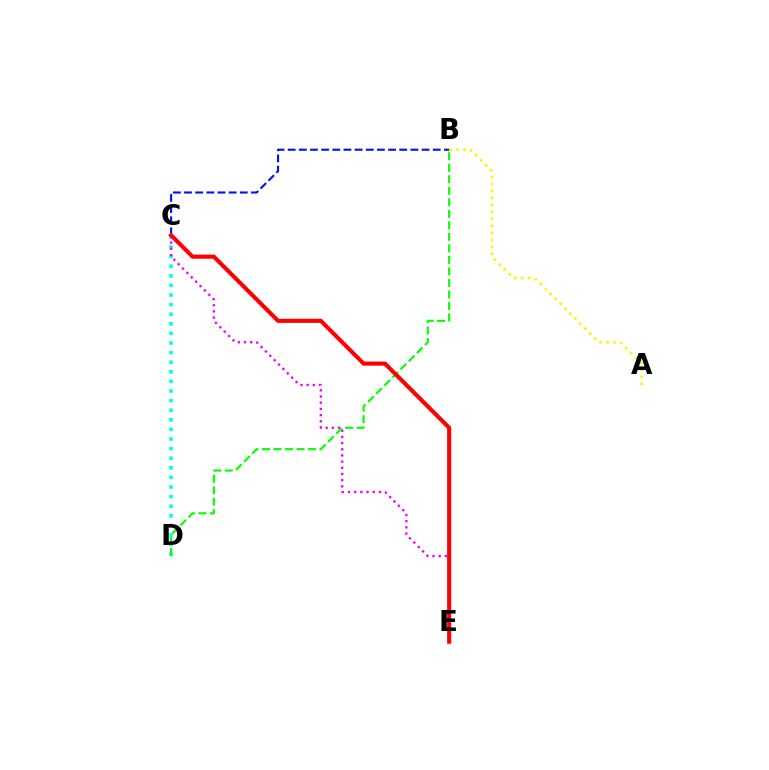{('C', 'D'): [{'color': '#00fff6', 'line_style': 'dotted', 'thickness': 2.61}], ('B', 'C'): [{'color': '#0010ff', 'line_style': 'dashed', 'thickness': 1.52}], ('C', 'E'): [{'color': '#ee00ff', 'line_style': 'dotted', 'thickness': 1.68}, {'color': '#ff0000', 'line_style': 'solid', 'thickness': 2.95}], ('B', 'D'): [{'color': '#08ff00', 'line_style': 'dashed', 'thickness': 1.56}], ('A', 'B'): [{'color': '#fcf500', 'line_style': 'dotted', 'thickness': 1.9}]}